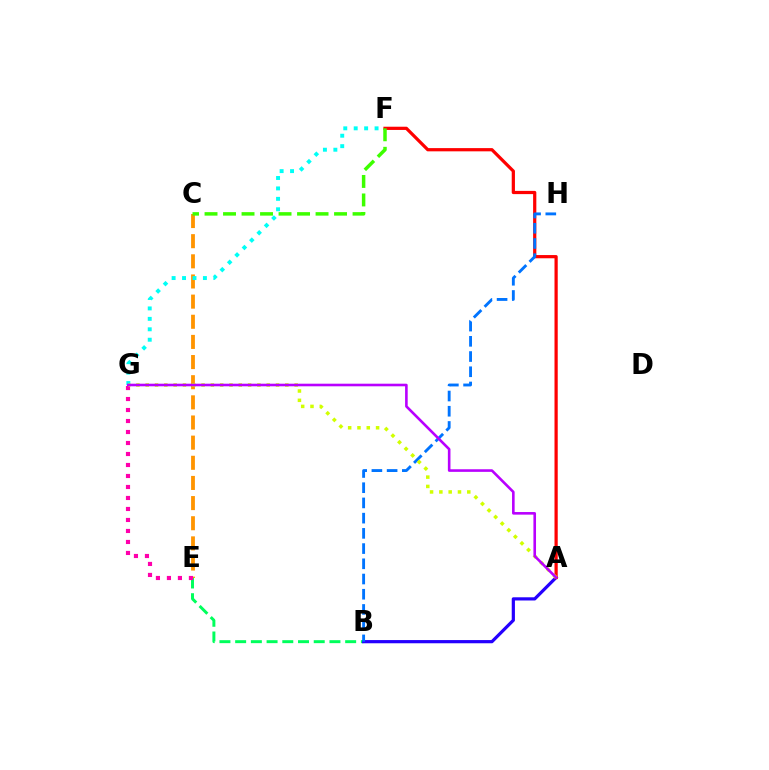{('B', 'E'): [{'color': '#00ff5c', 'line_style': 'dashed', 'thickness': 2.14}], ('A', 'B'): [{'color': '#2500ff', 'line_style': 'solid', 'thickness': 2.3}], ('C', 'E'): [{'color': '#ff9400', 'line_style': 'dashed', 'thickness': 2.74}], ('E', 'G'): [{'color': '#ff00ac', 'line_style': 'dotted', 'thickness': 2.99}], ('A', 'F'): [{'color': '#ff0000', 'line_style': 'solid', 'thickness': 2.32}], ('C', 'F'): [{'color': '#3dff00', 'line_style': 'dashed', 'thickness': 2.51}], ('F', 'G'): [{'color': '#00fff6', 'line_style': 'dotted', 'thickness': 2.83}], ('B', 'H'): [{'color': '#0074ff', 'line_style': 'dashed', 'thickness': 2.07}], ('A', 'G'): [{'color': '#d1ff00', 'line_style': 'dotted', 'thickness': 2.53}, {'color': '#b900ff', 'line_style': 'solid', 'thickness': 1.88}]}